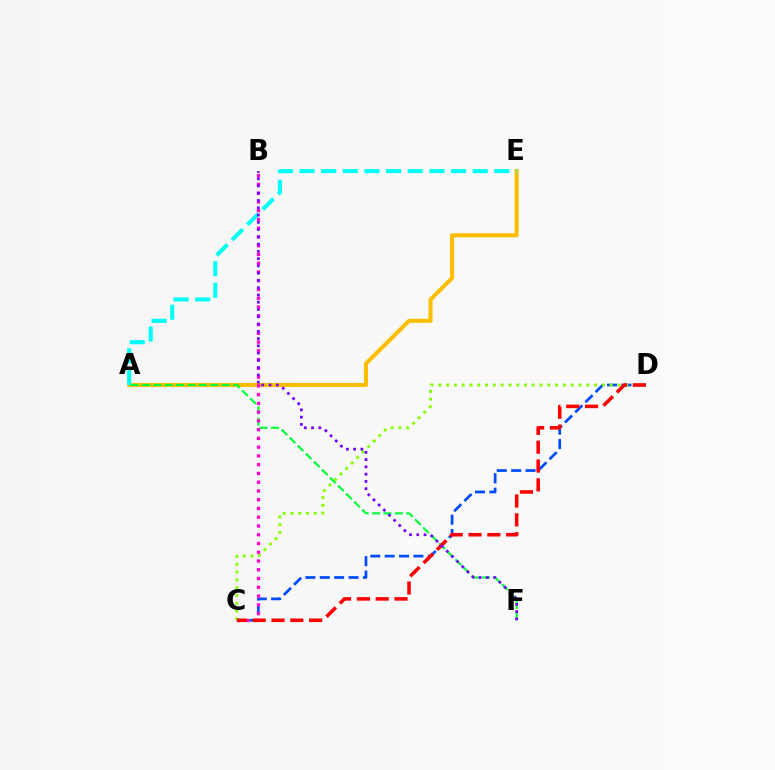{('C', 'D'): [{'color': '#004bff', 'line_style': 'dashed', 'thickness': 1.95}, {'color': '#84ff00', 'line_style': 'dotted', 'thickness': 2.12}, {'color': '#ff0000', 'line_style': 'dashed', 'thickness': 2.56}], ('A', 'E'): [{'color': '#ffbd00', 'line_style': 'solid', 'thickness': 2.92}, {'color': '#00fff6', 'line_style': 'dashed', 'thickness': 2.94}], ('A', 'F'): [{'color': '#00ff39', 'line_style': 'dashed', 'thickness': 1.54}], ('B', 'C'): [{'color': '#ff00cf', 'line_style': 'dotted', 'thickness': 2.38}], ('B', 'F'): [{'color': '#7200ff', 'line_style': 'dotted', 'thickness': 1.97}]}